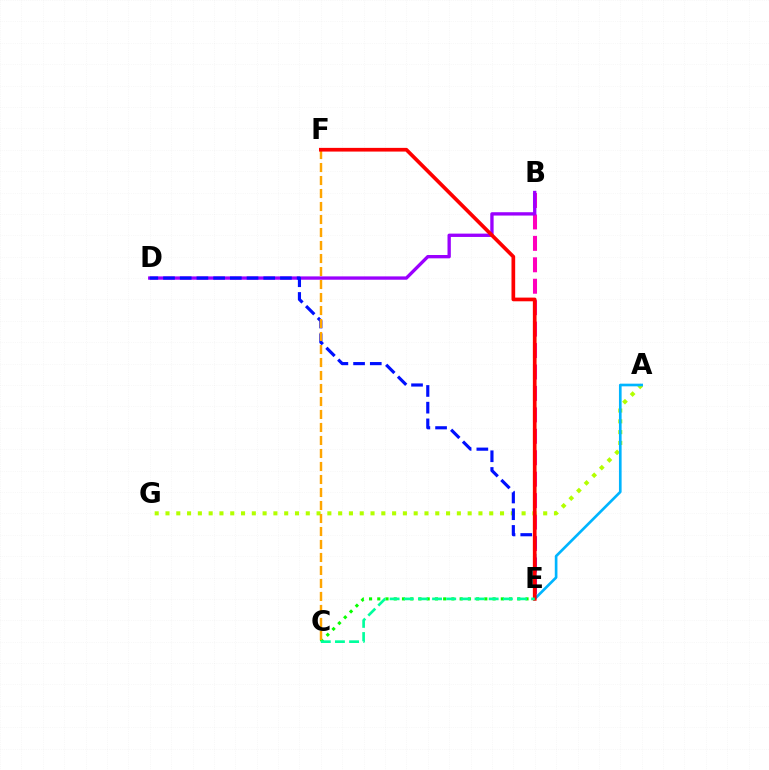{('C', 'E'): [{'color': '#08ff00', 'line_style': 'dotted', 'thickness': 2.24}, {'color': '#00ff9d', 'line_style': 'dashed', 'thickness': 1.92}], ('B', 'E'): [{'color': '#ff00bd', 'line_style': 'dashed', 'thickness': 2.91}], ('A', 'G'): [{'color': '#b3ff00', 'line_style': 'dotted', 'thickness': 2.93}], ('B', 'D'): [{'color': '#9b00ff', 'line_style': 'solid', 'thickness': 2.4}], ('A', 'E'): [{'color': '#00b5ff', 'line_style': 'solid', 'thickness': 1.92}], ('D', 'E'): [{'color': '#0010ff', 'line_style': 'dashed', 'thickness': 2.27}], ('C', 'F'): [{'color': '#ffa500', 'line_style': 'dashed', 'thickness': 1.77}], ('E', 'F'): [{'color': '#ff0000', 'line_style': 'solid', 'thickness': 2.66}]}